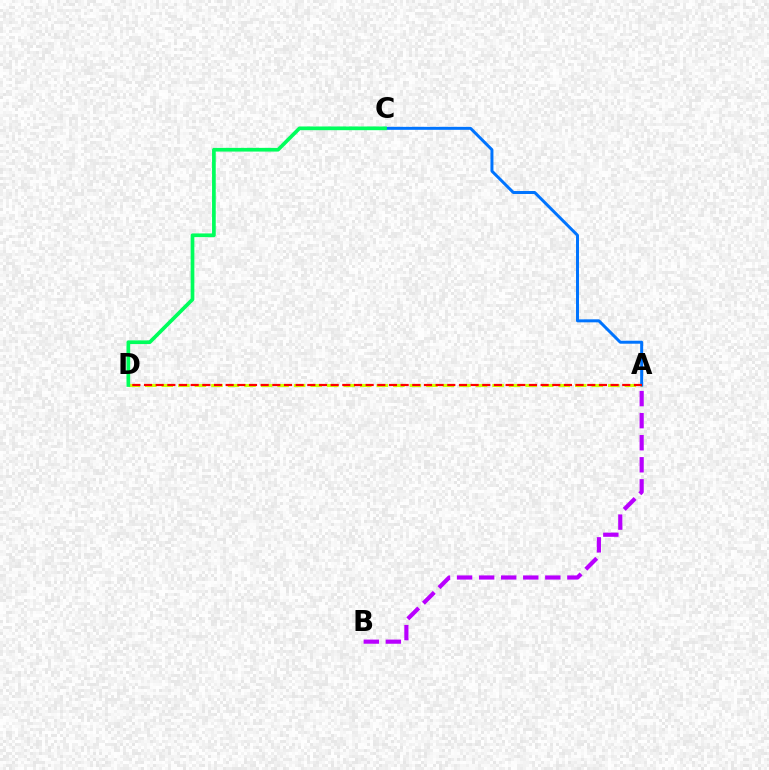{('A', 'D'): [{'color': '#d1ff00', 'line_style': 'dashed', 'thickness': 2.25}, {'color': '#ff0000', 'line_style': 'dashed', 'thickness': 1.58}], ('A', 'C'): [{'color': '#0074ff', 'line_style': 'solid', 'thickness': 2.15}], ('A', 'B'): [{'color': '#b900ff', 'line_style': 'dashed', 'thickness': 3.0}], ('C', 'D'): [{'color': '#00ff5c', 'line_style': 'solid', 'thickness': 2.66}]}